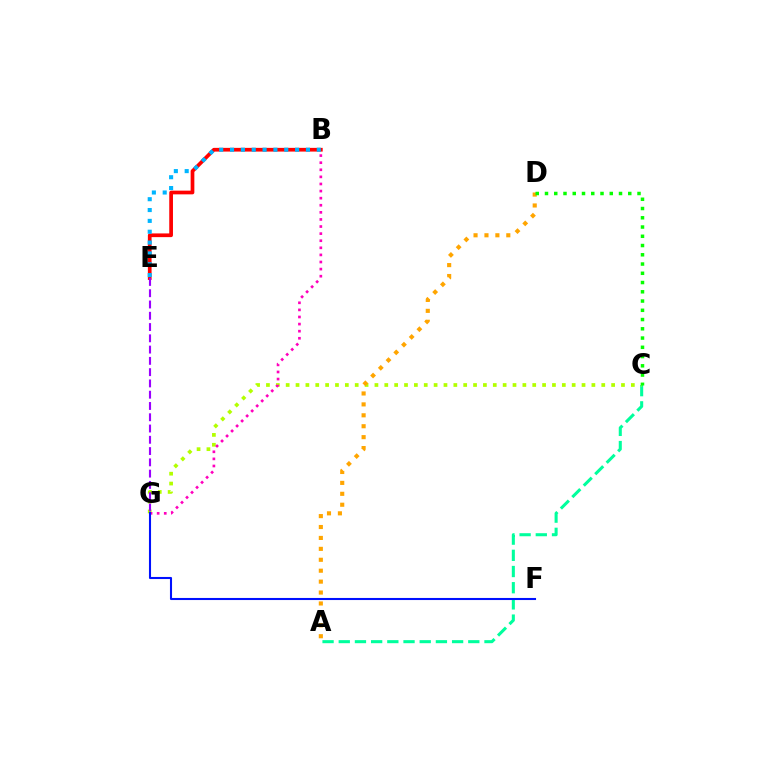{('A', 'C'): [{'color': '#00ff9d', 'line_style': 'dashed', 'thickness': 2.2}], ('B', 'E'): [{'color': '#ff0000', 'line_style': 'solid', 'thickness': 2.67}, {'color': '#00b5ff', 'line_style': 'dotted', 'thickness': 2.95}], ('C', 'G'): [{'color': '#b3ff00', 'line_style': 'dotted', 'thickness': 2.68}], ('B', 'G'): [{'color': '#ff00bd', 'line_style': 'dotted', 'thickness': 1.93}], ('E', 'G'): [{'color': '#9b00ff', 'line_style': 'dashed', 'thickness': 1.53}], ('A', 'D'): [{'color': '#ffa500', 'line_style': 'dotted', 'thickness': 2.97}], ('F', 'G'): [{'color': '#0010ff', 'line_style': 'solid', 'thickness': 1.5}], ('C', 'D'): [{'color': '#08ff00', 'line_style': 'dotted', 'thickness': 2.51}]}